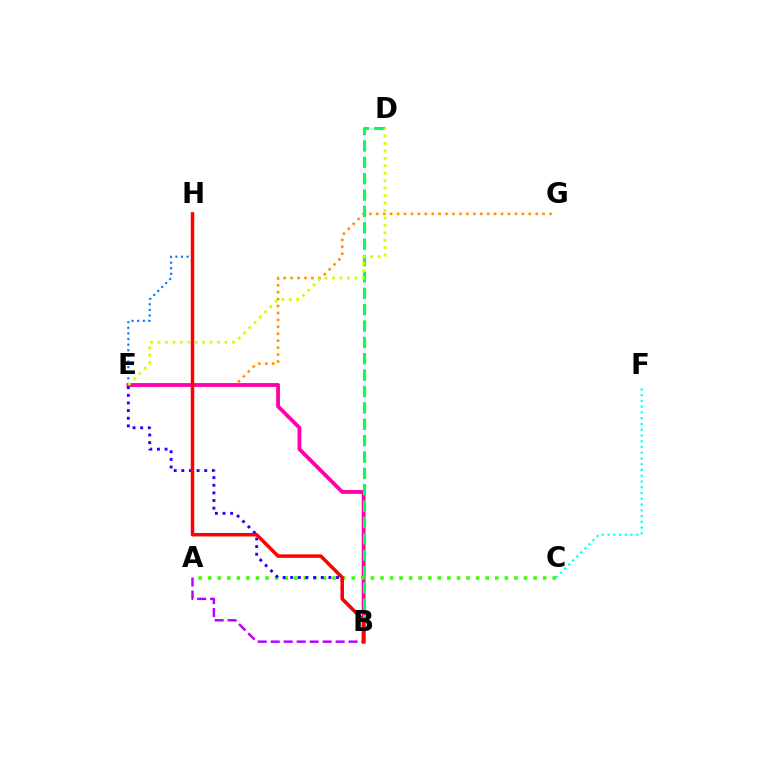{('E', 'H'): [{'color': '#0074ff', 'line_style': 'dotted', 'thickness': 1.53}], ('E', 'G'): [{'color': '#ff9400', 'line_style': 'dotted', 'thickness': 1.88}], ('B', 'E'): [{'color': '#ff00ac', 'line_style': 'solid', 'thickness': 2.76}, {'color': '#2500ff', 'line_style': 'dotted', 'thickness': 2.07}], ('B', 'D'): [{'color': '#00ff5c', 'line_style': 'dashed', 'thickness': 2.22}], ('C', 'F'): [{'color': '#00fff6', 'line_style': 'dotted', 'thickness': 1.56}], ('A', 'C'): [{'color': '#3dff00', 'line_style': 'dotted', 'thickness': 2.6}], ('D', 'E'): [{'color': '#d1ff00', 'line_style': 'dotted', 'thickness': 2.02}], ('A', 'B'): [{'color': '#b900ff', 'line_style': 'dashed', 'thickness': 1.76}], ('B', 'H'): [{'color': '#ff0000', 'line_style': 'solid', 'thickness': 2.51}]}